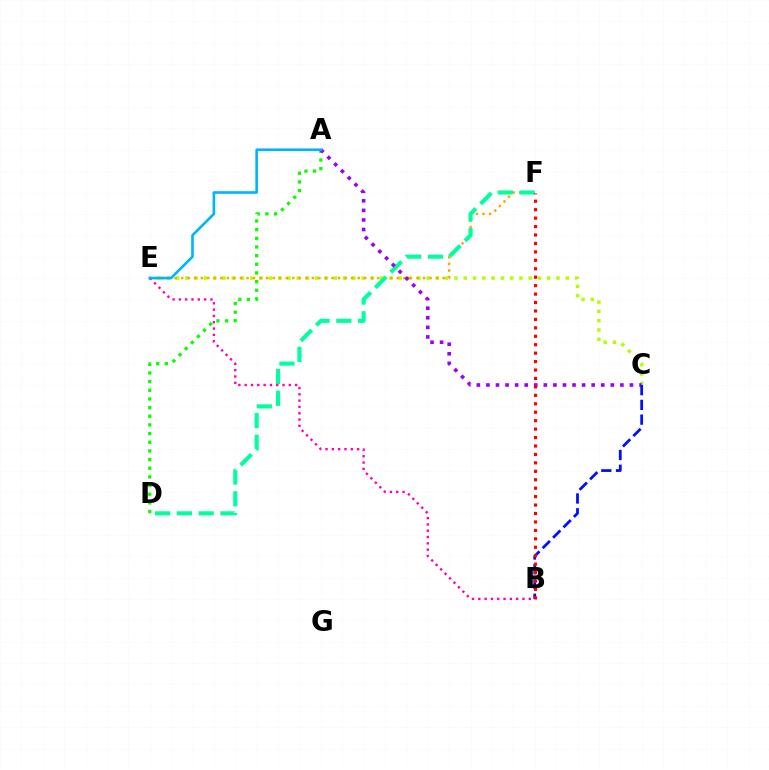{('C', 'E'): [{'color': '#b3ff00', 'line_style': 'dotted', 'thickness': 2.52}], ('E', 'F'): [{'color': '#ffa500', 'line_style': 'dotted', 'thickness': 1.78}], ('D', 'F'): [{'color': '#00ff9d', 'line_style': 'dashed', 'thickness': 2.96}], ('A', 'D'): [{'color': '#08ff00', 'line_style': 'dotted', 'thickness': 2.35}], ('B', 'E'): [{'color': '#ff00bd', 'line_style': 'dotted', 'thickness': 1.71}], ('A', 'C'): [{'color': '#9b00ff', 'line_style': 'dotted', 'thickness': 2.6}], ('A', 'E'): [{'color': '#00b5ff', 'line_style': 'solid', 'thickness': 1.9}], ('B', 'C'): [{'color': '#0010ff', 'line_style': 'dashed', 'thickness': 2.0}], ('B', 'F'): [{'color': '#ff0000', 'line_style': 'dotted', 'thickness': 2.29}]}